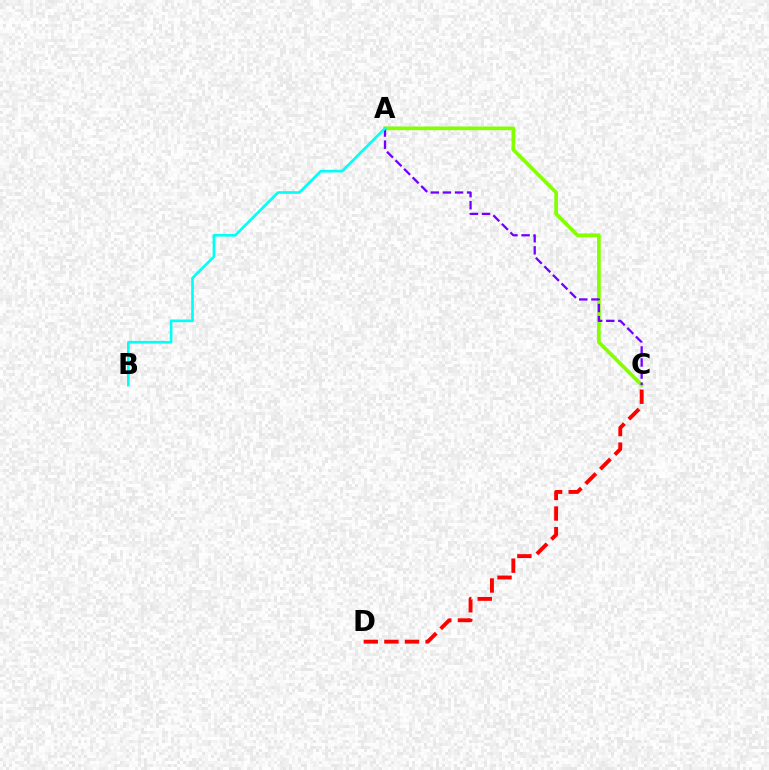{('A', 'C'): [{'color': '#84ff00', 'line_style': 'solid', 'thickness': 2.65}, {'color': '#7200ff', 'line_style': 'dashed', 'thickness': 1.64}], ('C', 'D'): [{'color': '#ff0000', 'line_style': 'dashed', 'thickness': 2.8}], ('A', 'B'): [{'color': '#00fff6', 'line_style': 'solid', 'thickness': 1.91}]}